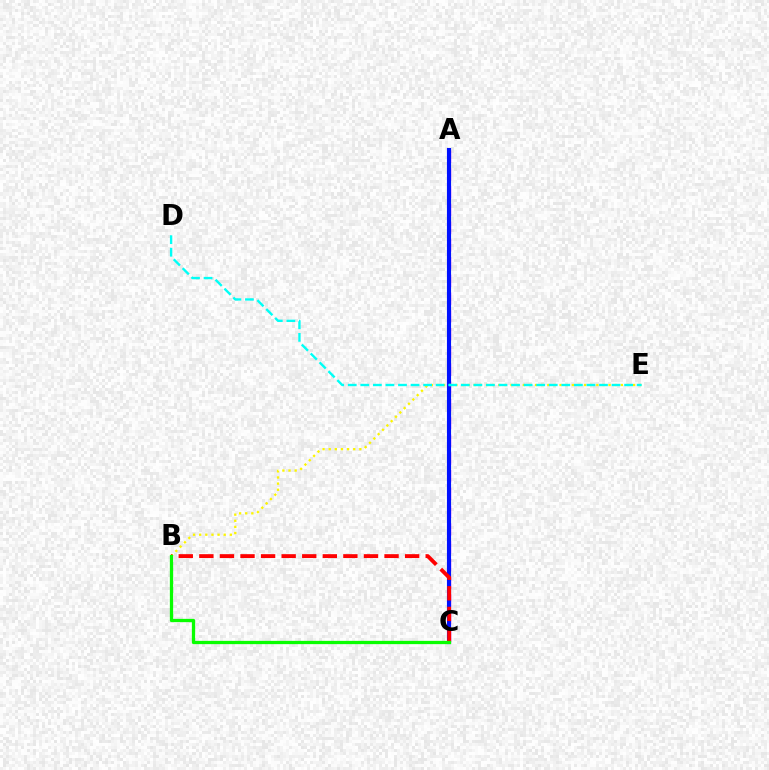{('A', 'C'): [{'color': '#ee00ff', 'line_style': 'dashed', 'thickness': 2.41}, {'color': '#0010ff', 'line_style': 'solid', 'thickness': 2.96}], ('B', 'E'): [{'color': '#fcf500', 'line_style': 'dotted', 'thickness': 1.67}], ('D', 'E'): [{'color': '#00fff6', 'line_style': 'dashed', 'thickness': 1.71}], ('B', 'C'): [{'color': '#ff0000', 'line_style': 'dashed', 'thickness': 2.8}, {'color': '#08ff00', 'line_style': 'solid', 'thickness': 2.36}]}